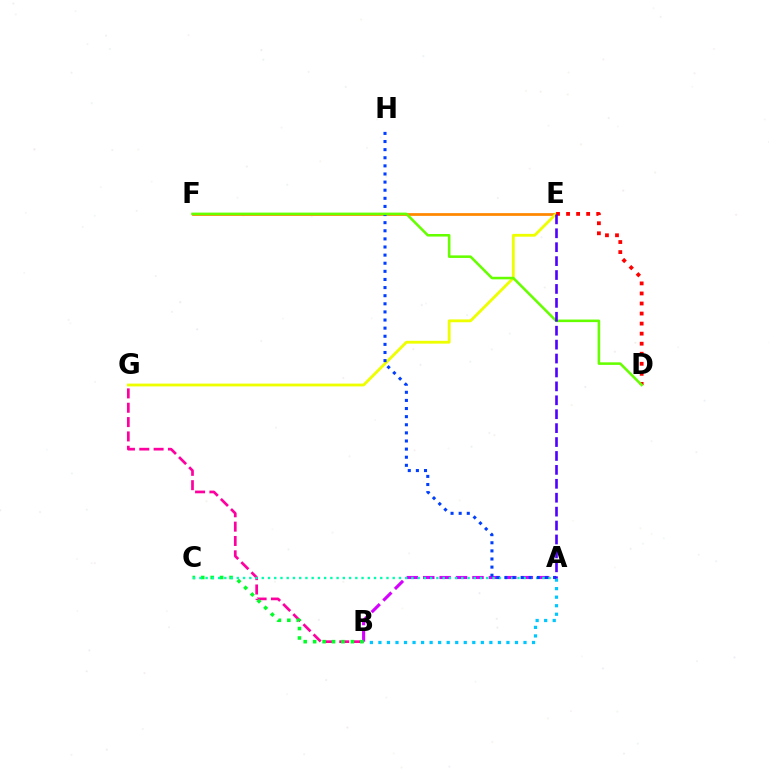{('E', 'F'): [{'color': '#ff8800', 'line_style': 'solid', 'thickness': 1.98}], ('E', 'G'): [{'color': '#eeff00', 'line_style': 'solid', 'thickness': 2.03}], ('B', 'G'): [{'color': '#ff00a0', 'line_style': 'dashed', 'thickness': 1.95}], ('D', 'E'): [{'color': '#ff0000', 'line_style': 'dotted', 'thickness': 2.73}], ('A', 'B'): [{'color': '#00c7ff', 'line_style': 'dotted', 'thickness': 2.32}, {'color': '#d600ff', 'line_style': 'dashed', 'thickness': 2.23}], ('B', 'C'): [{'color': '#00ff27', 'line_style': 'dotted', 'thickness': 2.56}], ('A', 'C'): [{'color': '#00ffaf', 'line_style': 'dotted', 'thickness': 1.69}], ('A', 'H'): [{'color': '#003fff', 'line_style': 'dotted', 'thickness': 2.2}], ('D', 'F'): [{'color': '#66ff00', 'line_style': 'solid', 'thickness': 1.85}], ('A', 'E'): [{'color': '#4f00ff', 'line_style': 'dashed', 'thickness': 1.89}]}